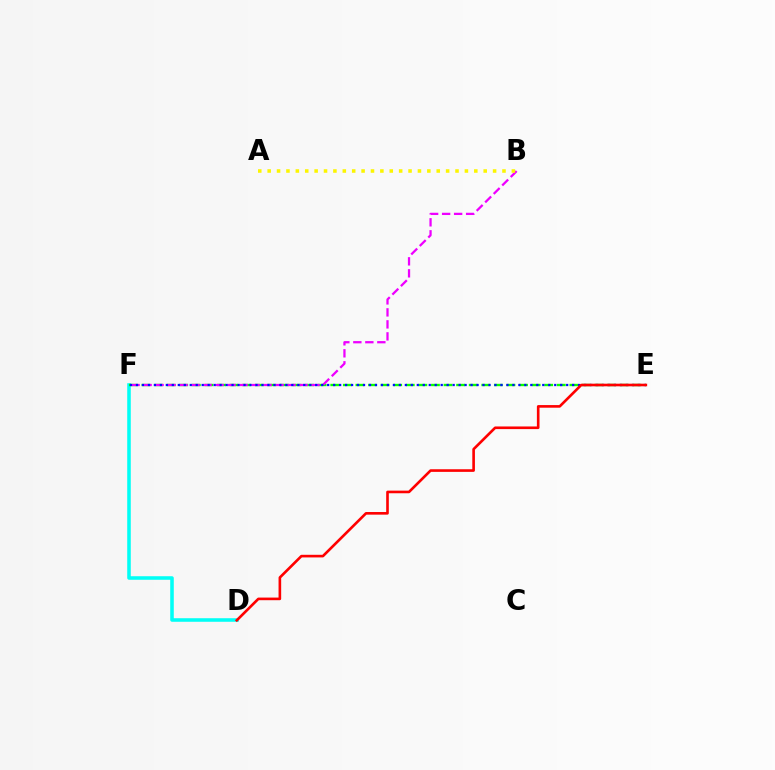{('D', 'F'): [{'color': '#00fff6', 'line_style': 'solid', 'thickness': 2.56}], ('E', 'F'): [{'color': '#08ff00', 'line_style': 'dashed', 'thickness': 1.71}, {'color': '#0010ff', 'line_style': 'dotted', 'thickness': 1.62}], ('B', 'F'): [{'color': '#ee00ff', 'line_style': 'dashed', 'thickness': 1.63}], ('A', 'B'): [{'color': '#fcf500', 'line_style': 'dotted', 'thickness': 2.55}], ('D', 'E'): [{'color': '#ff0000', 'line_style': 'solid', 'thickness': 1.89}]}